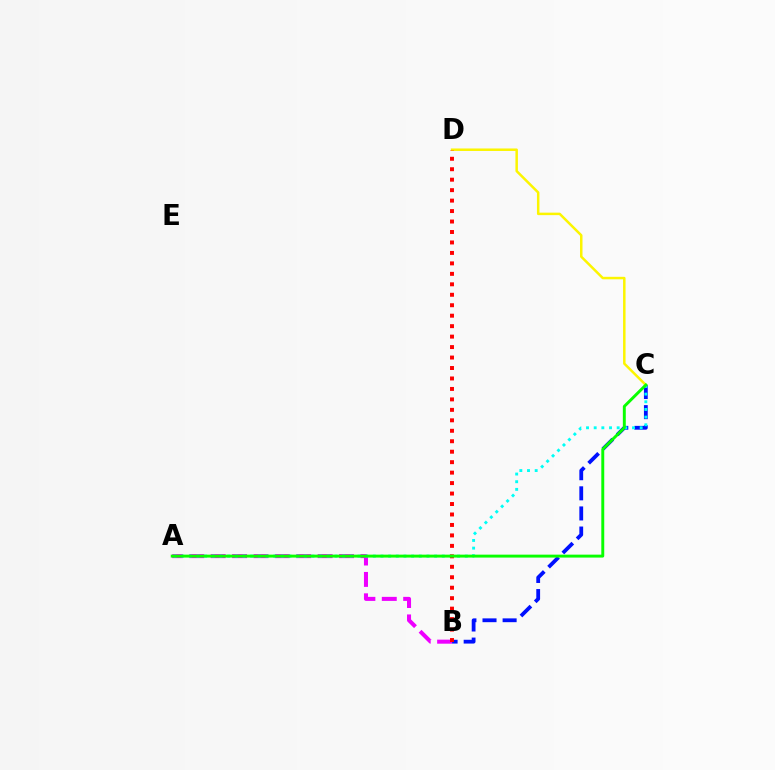{('A', 'B'): [{'color': '#ee00ff', 'line_style': 'dashed', 'thickness': 2.91}], ('B', 'C'): [{'color': '#0010ff', 'line_style': 'dashed', 'thickness': 2.73}], ('A', 'C'): [{'color': '#00fff6', 'line_style': 'dotted', 'thickness': 2.08}, {'color': '#08ff00', 'line_style': 'solid', 'thickness': 2.11}], ('C', 'D'): [{'color': '#fcf500', 'line_style': 'solid', 'thickness': 1.79}], ('B', 'D'): [{'color': '#ff0000', 'line_style': 'dotted', 'thickness': 2.84}]}